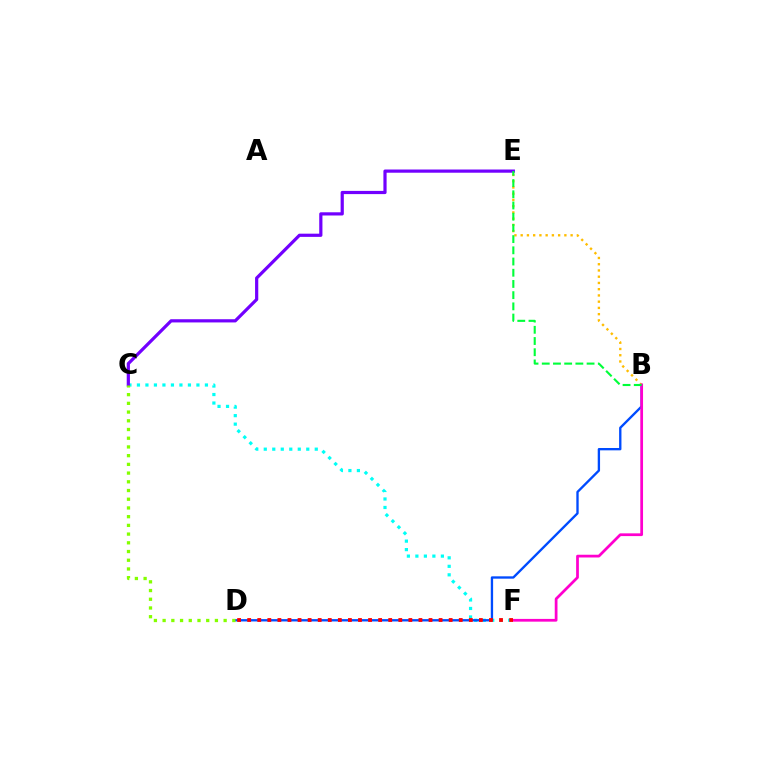{('C', 'F'): [{'color': '#00fff6', 'line_style': 'dotted', 'thickness': 2.31}], ('B', 'D'): [{'color': '#004bff', 'line_style': 'solid', 'thickness': 1.69}], ('B', 'E'): [{'color': '#ffbd00', 'line_style': 'dotted', 'thickness': 1.7}, {'color': '#00ff39', 'line_style': 'dashed', 'thickness': 1.52}], ('C', 'E'): [{'color': '#7200ff', 'line_style': 'solid', 'thickness': 2.31}], ('B', 'F'): [{'color': '#ff00cf', 'line_style': 'solid', 'thickness': 1.98}], ('C', 'D'): [{'color': '#84ff00', 'line_style': 'dotted', 'thickness': 2.37}], ('D', 'F'): [{'color': '#ff0000', 'line_style': 'dotted', 'thickness': 2.74}]}